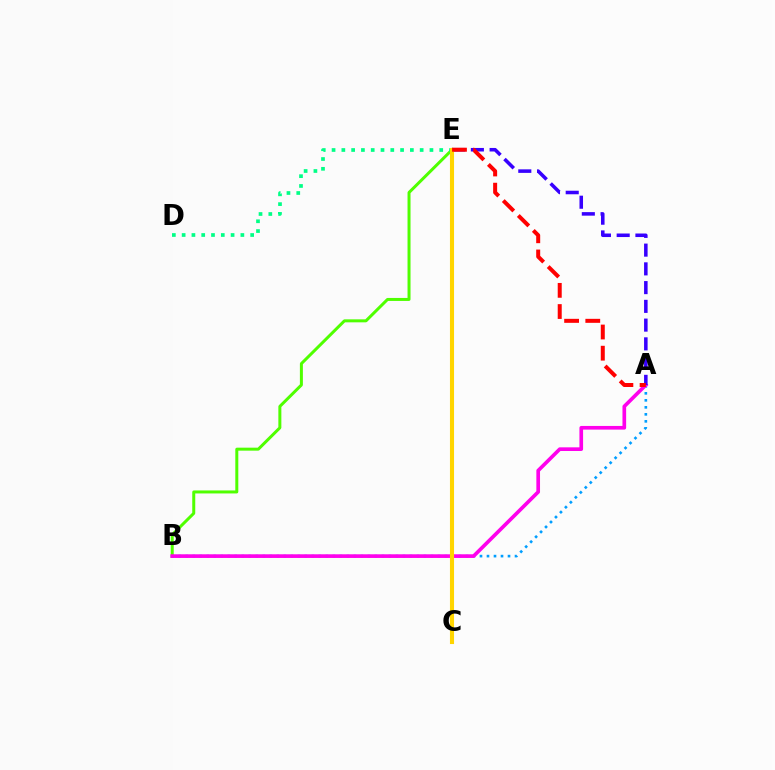{('A', 'B'): [{'color': '#009eff', 'line_style': 'dotted', 'thickness': 1.9}, {'color': '#ff00ed', 'line_style': 'solid', 'thickness': 2.64}], ('B', 'E'): [{'color': '#4fff00', 'line_style': 'solid', 'thickness': 2.16}], ('A', 'E'): [{'color': '#3700ff', 'line_style': 'dashed', 'thickness': 2.55}, {'color': '#ff0000', 'line_style': 'dashed', 'thickness': 2.88}], ('D', 'E'): [{'color': '#00ff86', 'line_style': 'dotted', 'thickness': 2.66}], ('C', 'E'): [{'color': '#ffd500', 'line_style': 'solid', 'thickness': 2.95}]}